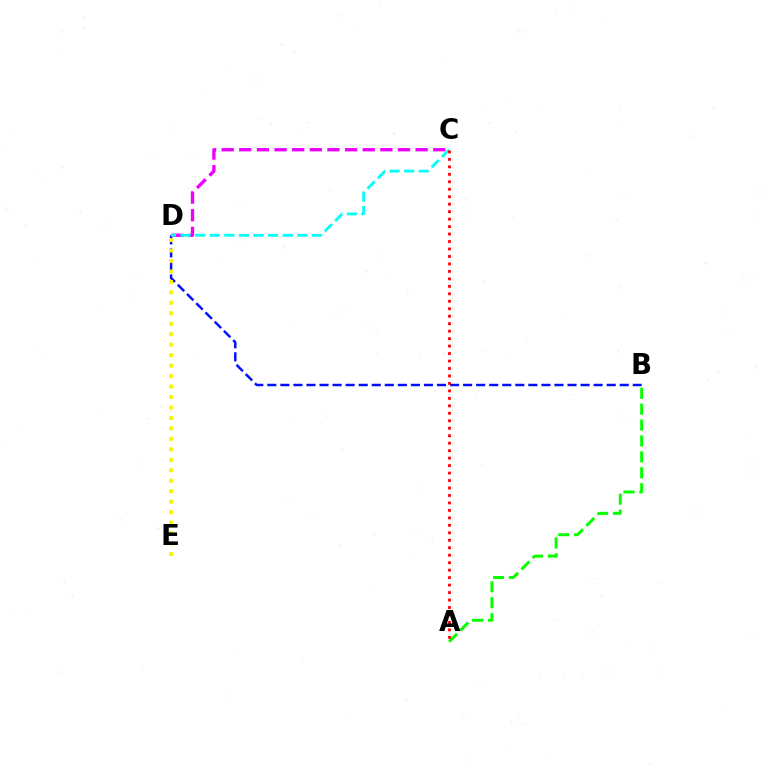{('B', 'D'): [{'color': '#0010ff', 'line_style': 'dashed', 'thickness': 1.77}], ('A', 'B'): [{'color': '#08ff00', 'line_style': 'dashed', 'thickness': 2.16}], ('D', 'E'): [{'color': '#fcf500', 'line_style': 'dotted', 'thickness': 2.84}], ('C', 'D'): [{'color': '#ee00ff', 'line_style': 'dashed', 'thickness': 2.4}, {'color': '#00fff6', 'line_style': 'dashed', 'thickness': 1.98}], ('A', 'C'): [{'color': '#ff0000', 'line_style': 'dotted', 'thickness': 2.03}]}